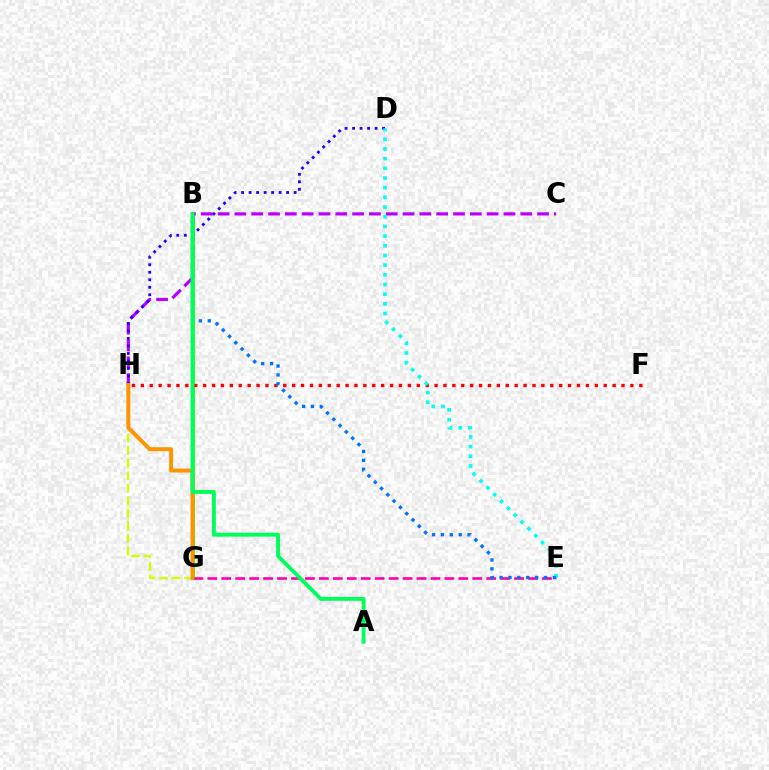{('B', 'G'): [{'color': '#3dff00', 'line_style': 'solid', 'thickness': 2.88}], ('F', 'H'): [{'color': '#ff0000', 'line_style': 'dotted', 'thickness': 2.42}], ('G', 'H'): [{'color': '#d1ff00', 'line_style': 'dashed', 'thickness': 1.7}, {'color': '#ff9400', 'line_style': 'solid', 'thickness': 2.84}], ('C', 'H'): [{'color': '#b900ff', 'line_style': 'dashed', 'thickness': 2.28}], ('E', 'G'): [{'color': '#ff00ac', 'line_style': 'dashed', 'thickness': 1.89}], ('D', 'H'): [{'color': '#2500ff', 'line_style': 'dotted', 'thickness': 2.04}], ('D', 'E'): [{'color': '#00fff6', 'line_style': 'dotted', 'thickness': 2.63}], ('B', 'E'): [{'color': '#0074ff', 'line_style': 'dotted', 'thickness': 2.42}], ('A', 'B'): [{'color': '#00ff5c', 'line_style': 'solid', 'thickness': 2.79}]}